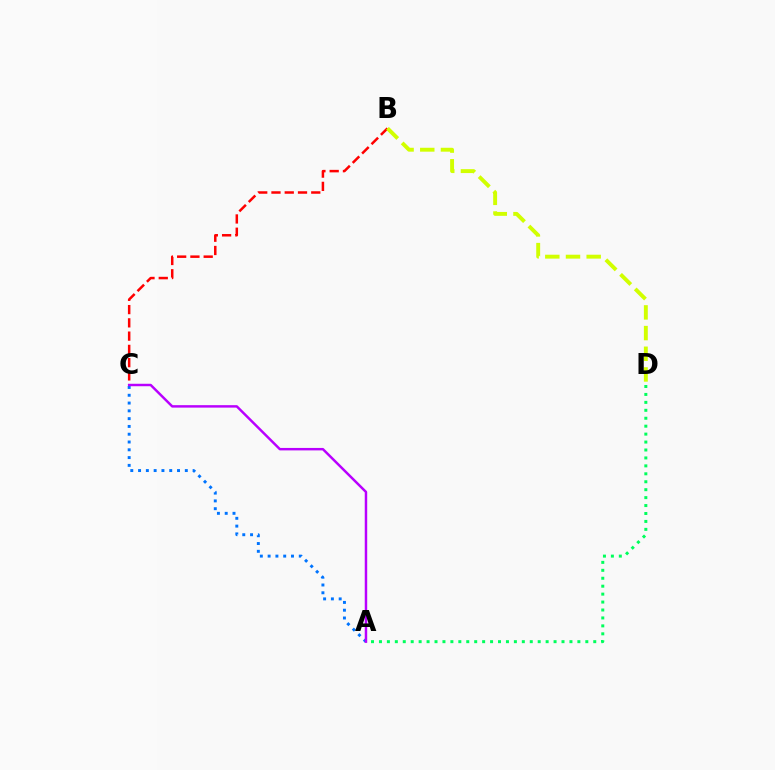{('B', 'C'): [{'color': '#ff0000', 'line_style': 'dashed', 'thickness': 1.8}], ('A', 'D'): [{'color': '#00ff5c', 'line_style': 'dotted', 'thickness': 2.16}], ('B', 'D'): [{'color': '#d1ff00', 'line_style': 'dashed', 'thickness': 2.81}], ('A', 'C'): [{'color': '#0074ff', 'line_style': 'dotted', 'thickness': 2.12}, {'color': '#b900ff', 'line_style': 'solid', 'thickness': 1.77}]}